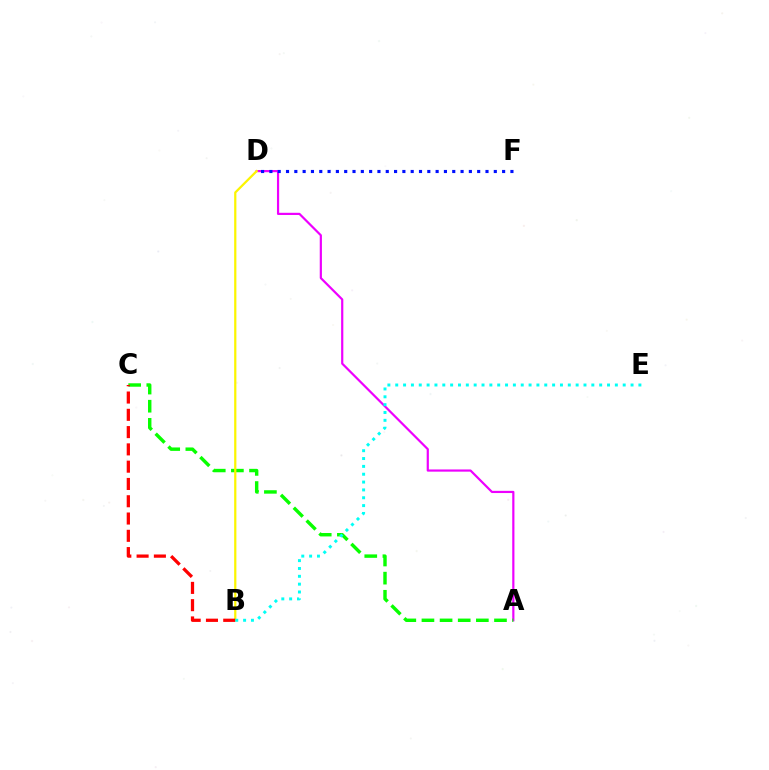{('A', 'D'): [{'color': '#ee00ff', 'line_style': 'solid', 'thickness': 1.58}], ('A', 'C'): [{'color': '#08ff00', 'line_style': 'dashed', 'thickness': 2.46}], ('D', 'F'): [{'color': '#0010ff', 'line_style': 'dotted', 'thickness': 2.26}], ('B', 'D'): [{'color': '#fcf500', 'line_style': 'solid', 'thickness': 1.6}], ('B', 'C'): [{'color': '#ff0000', 'line_style': 'dashed', 'thickness': 2.35}], ('B', 'E'): [{'color': '#00fff6', 'line_style': 'dotted', 'thickness': 2.13}]}